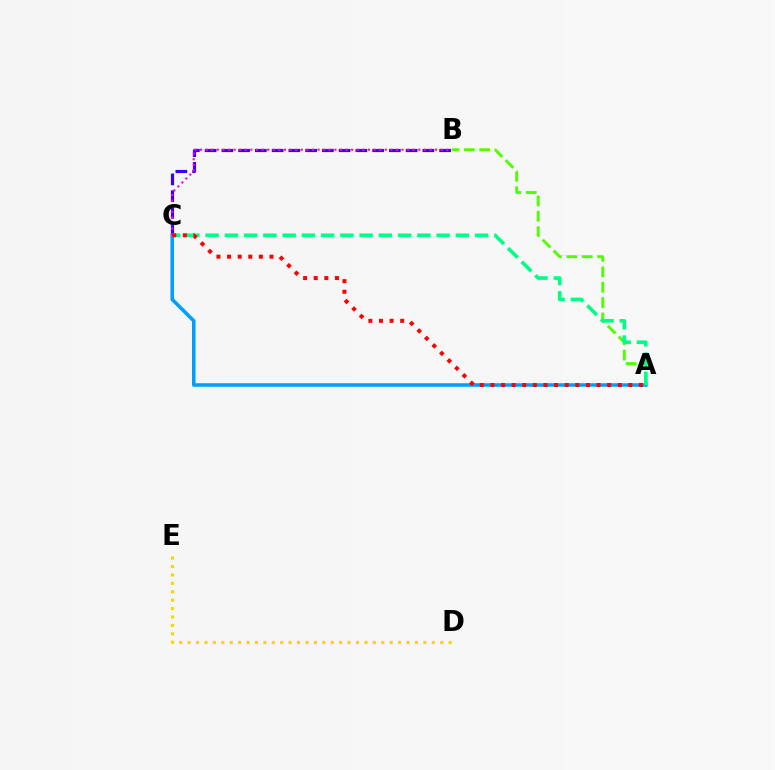{('D', 'E'): [{'color': '#ffd500', 'line_style': 'dotted', 'thickness': 2.29}], ('B', 'C'): [{'color': '#3700ff', 'line_style': 'dashed', 'thickness': 2.28}, {'color': '#ff00ed', 'line_style': 'dotted', 'thickness': 1.52}], ('A', 'C'): [{'color': '#009eff', 'line_style': 'solid', 'thickness': 2.54}, {'color': '#00ff86', 'line_style': 'dashed', 'thickness': 2.62}, {'color': '#ff0000', 'line_style': 'dotted', 'thickness': 2.88}], ('A', 'B'): [{'color': '#4fff00', 'line_style': 'dashed', 'thickness': 2.09}]}